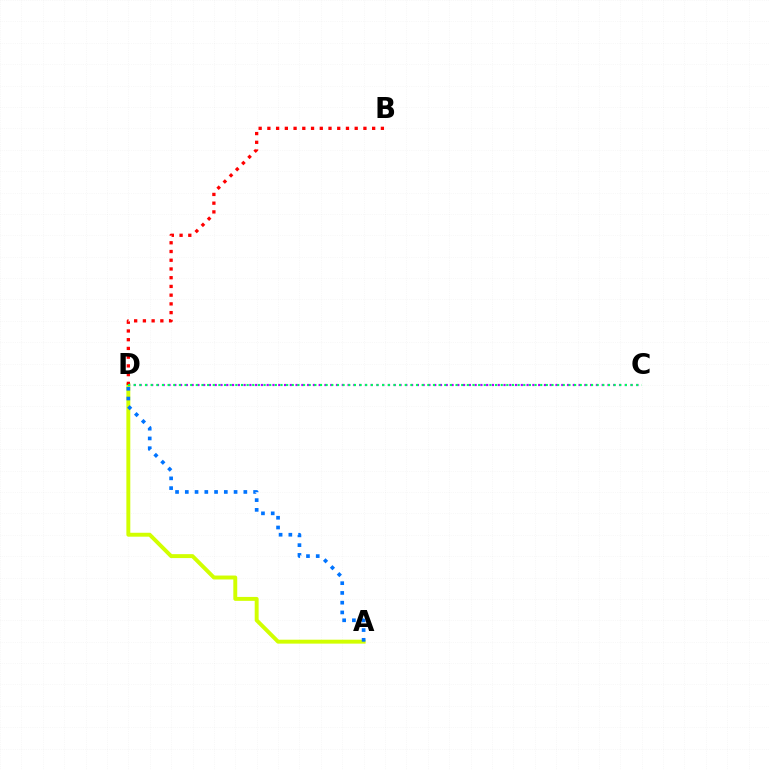{('A', 'D'): [{'color': '#d1ff00', 'line_style': 'solid', 'thickness': 2.82}, {'color': '#0074ff', 'line_style': 'dotted', 'thickness': 2.65}], ('C', 'D'): [{'color': '#b900ff', 'line_style': 'dotted', 'thickness': 1.57}, {'color': '#00ff5c', 'line_style': 'dotted', 'thickness': 1.53}], ('B', 'D'): [{'color': '#ff0000', 'line_style': 'dotted', 'thickness': 2.37}]}